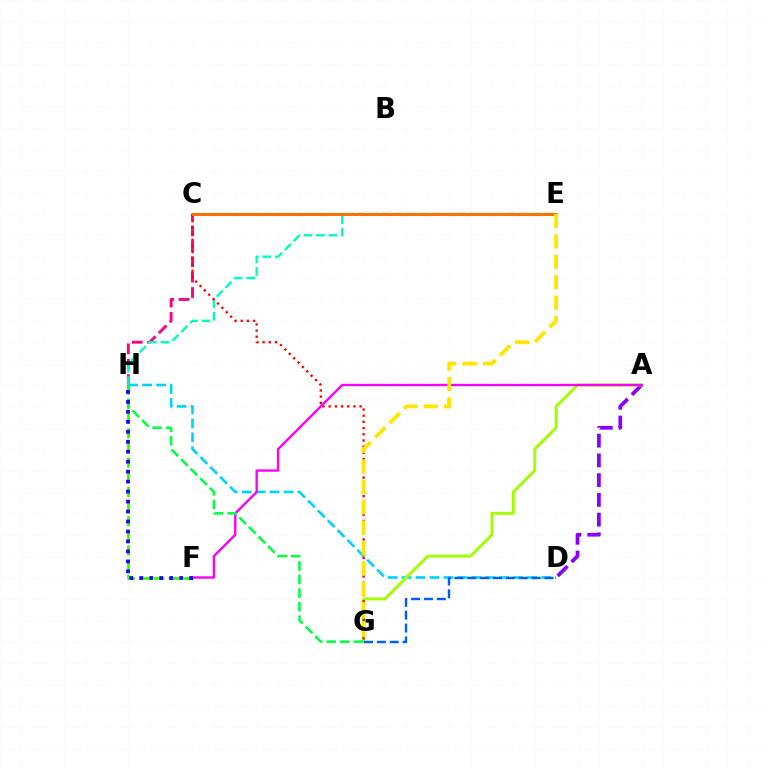{('D', 'H'): [{'color': '#00d3ff', 'line_style': 'dashed', 'thickness': 1.9}], ('C', 'H'): [{'color': '#ff0088', 'line_style': 'dashed', 'thickness': 2.09}], ('A', 'D'): [{'color': '#8a00ff', 'line_style': 'dashed', 'thickness': 2.68}], ('E', 'H'): [{'color': '#00ffbb', 'line_style': 'dashed', 'thickness': 1.7}], ('A', 'G'): [{'color': '#a2ff00', 'line_style': 'solid', 'thickness': 2.12}], ('C', 'G'): [{'color': '#ff0000', 'line_style': 'dotted', 'thickness': 1.68}], ('F', 'H'): [{'color': '#31ff00', 'line_style': 'dashed', 'thickness': 1.99}, {'color': '#1900ff', 'line_style': 'dotted', 'thickness': 2.71}], ('A', 'F'): [{'color': '#fa00f9', 'line_style': 'solid', 'thickness': 1.69}], ('C', 'E'): [{'color': '#ff7000', 'line_style': 'solid', 'thickness': 2.2}], ('D', 'G'): [{'color': '#005dff', 'line_style': 'dashed', 'thickness': 1.75}], ('G', 'H'): [{'color': '#00ff45', 'line_style': 'dashed', 'thickness': 1.84}], ('E', 'G'): [{'color': '#ffe600', 'line_style': 'dashed', 'thickness': 2.77}]}